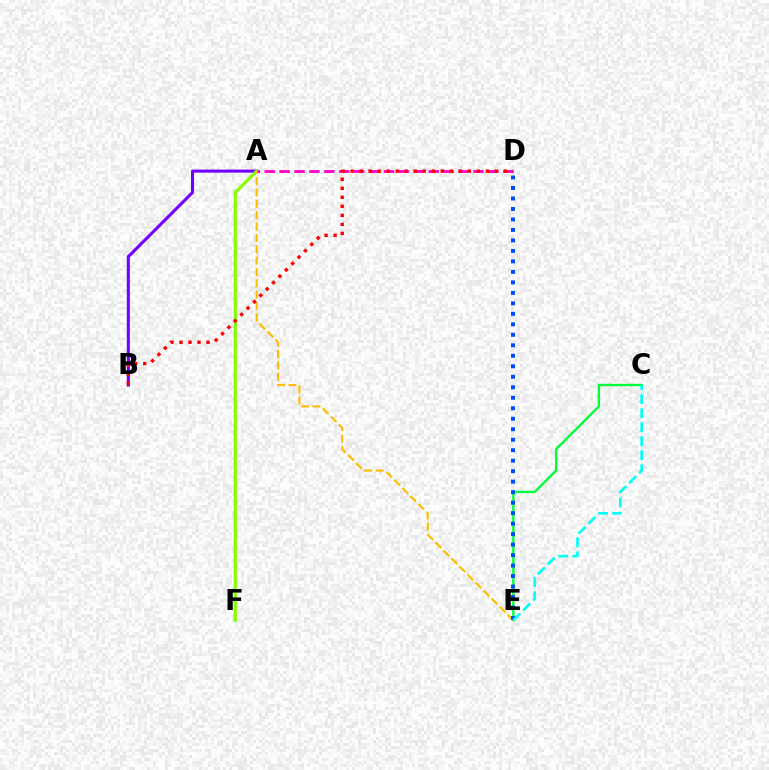{('A', 'B'): [{'color': '#7200ff', 'line_style': 'solid', 'thickness': 2.2}], ('A', 'F'): [{'color': '#84ff00', 'line_style': 'solid', 'thickness': 2.25}], ('C', 'E'): [{'color': '#00ff39', 'line_style': 'solid', 'thickness': 1.69}, {'color': '#00fff6', 'line_style': 'dashed', 'thickness': 1.9}], ('A', 'E'): [{'color': '#ffbd00', 'line_style': 'dashed', 'thickness': 1.54}], ('A', 'D'): [{'color': '#ff00cf', 'line_style': 'dashed', 'thickness': 2.03}], ('D', 'E'): [{'color': '#004bff', 'line_style': 'dotted', 'thickness': 2.85}], ('B', 'D'): [{'color': '#ff0000', 'line_style': 'dotted', 'thickness': 2.45}]}